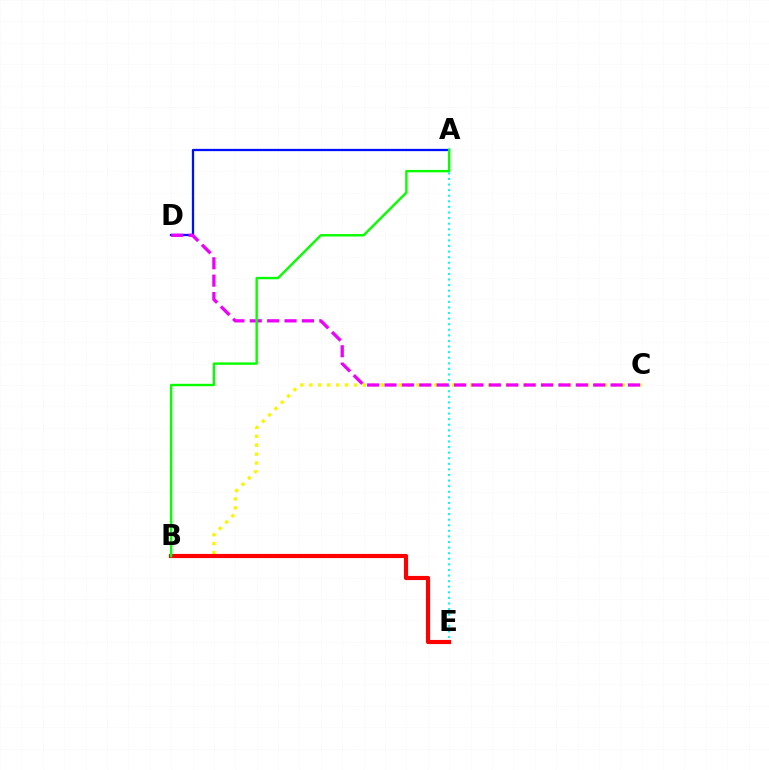{('A', 'D'): [{'color': '#0010ff', 'line_style': 'solid', 'thickness': 1.64}], ('A', 'E'): [{'color': '#00fff6', 'line_style': 'dotted', 'thickness': 1.52}], ('B', 'C'): [{'color': '#fcf500', 'line_style': 'dotted', 'thickness': 2.43}], ('C', 'D'): [{'color': '#ee00ff', 'line_style': 'dashed', 'thickness': 2.36}], ('B', 'E'): [{'color': '#ff0000', 'line_style': 'solid', 'thickness': 2.98}], ('A', 'B'): [{'color': '#08ff00', 'line_style': 'solid', 'thickness': 1.72}]}